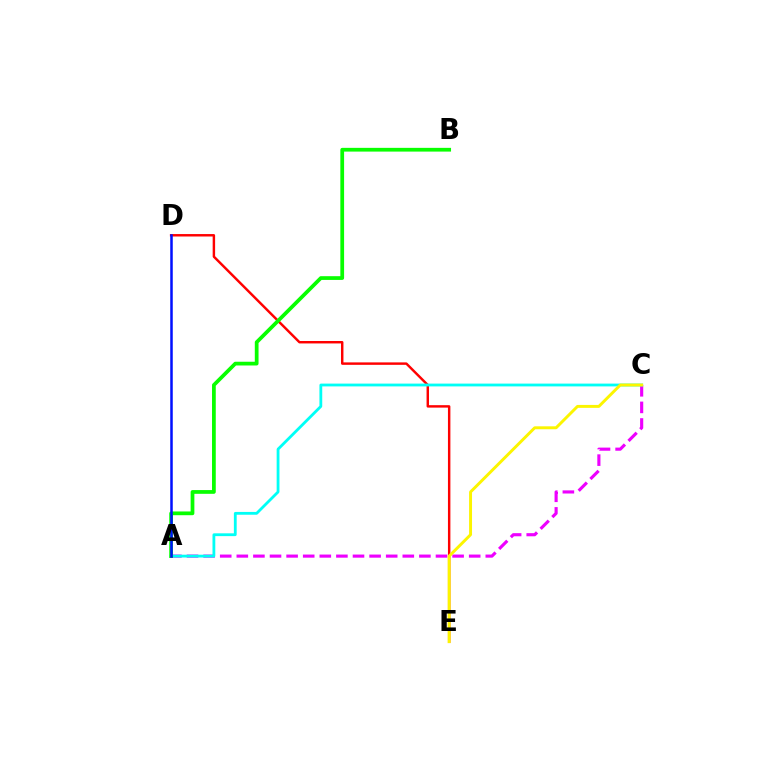{('A', 'C'): [{'color': '#ee00ff', 'line_style': 'dashed', 'thickness': 2.25}, {'color': '#00fff6', 'line_style': 'solid', 'thickness': 2.02}], ('D', 'E'): [{'color': '#ff0000', 'line_style': 'solid', 'thickness': 1.76}], ('C', 'E'): [{'color': '#fcf500', 'line_style': 'solid', 'thickness': 2.11}], ('A', 'B'): [{'color': '#08ff00', 'line_style': 'solid', 'thickness': 2.69}], ('A', 'D'): [{'color': '#0010ff', 'line_style': 'solid', 'thickness': 1.81}]}